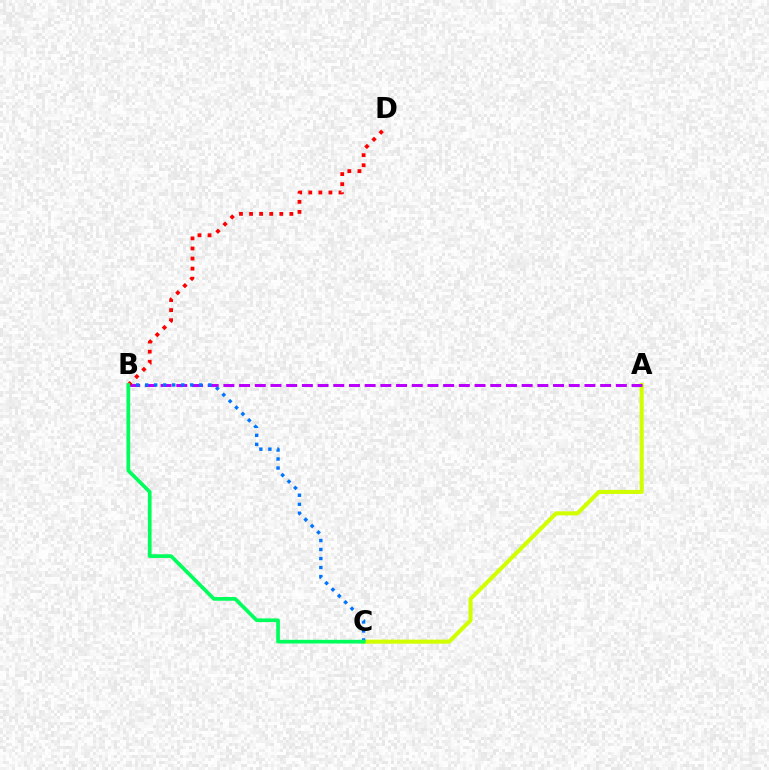{('A', 'C'): [{'color': '#d1ff00', 'line_style': 'solid', 'thickness': 2.93}], ('A', 'B'): [{'color': '#b900ff', 'line_style': 'dashed', 'thickness': 2.13}], ('B', 'C'): [{'color': '#0074ff', 'line_style': 'dotted', 'thickness': 2.45}, {'color': '#00ff5c', 'line_style': 'solid', 'thickness': 2.66}], ('B', 'D'): [{'color': '#ff0000', 'line_style': 'dotted', 'thickness': 2.74}]}